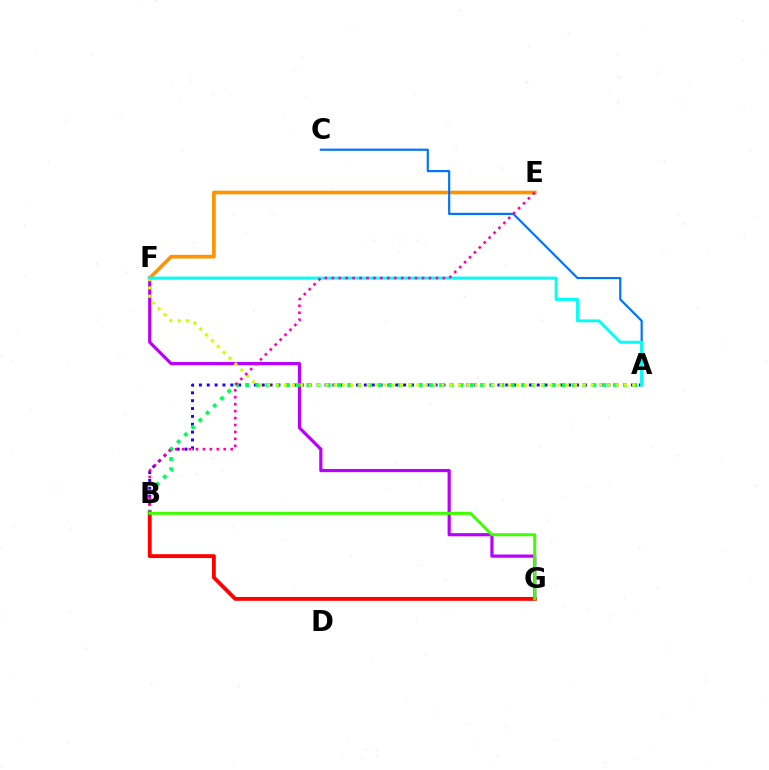{('A', 'B'): [{'color': '#2500ff', 'line_style': 'dotted', 'thickness': 2.13}, {'color': '#00ff5c', 'line_style': 'dotted', 'thickness': 2.78}], ('F', 'G'): [{'color': '#b900ff', 'line_style': 'solid', 'thickness': 2.29}], ('E', 'F'): [{'color': '#ff9400', 'line_style': 'solid', 'thickness': 2.66}], ('B', 'G'): [{'color': '#ff0000', 'line_style': 'solid', 'thickness': 2.78}, {'color': '#3dff00', 'line_style': 'solid', 'thickness': 2.16}], ('A', 'F'): [{'color': '#d1ff00', 'line_style': 'dotted', 'thickness': 2.25}, {'color': '#00fff6', 'line_style': 'solid', 'thickness': 2.1}], ('A', 'C'): [{'color': '#0074ff', 'line_style': 'solid', 'thickness': 1.58}], ('B', 'E'): [{'color': '#ff00ac', 'line_style': 'dotted', 'thickness': 1.89}]}